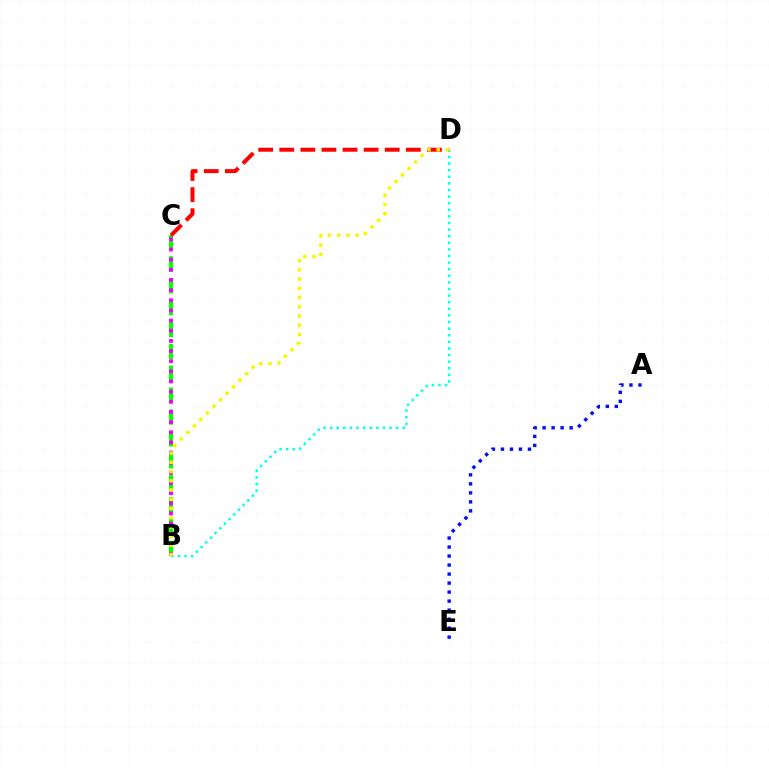{('B', 'C'): [{'color': '#08ff00', 'line_style': 'dashed', 'thickness': 2.97}, {'color': '#ee00ff', 'line_style': 'dotted', 'thickness': 2.76}], ('B', 'D'): [{'color': '#00fff6', 'line_style': 'dotted', 'thickness': 1.79}, {'color': '#fcf500', 'line_style': 'dotted', 'thickness': 2.51}], ('A', 'E'): [{'color': '#0010ff', 'line_style': 'dotted', 'thickness': 2.45}], ('C', 'D'): [{'color': '#ff0000', 'line_style': 'dashed', 'thickness': 2.87}]}